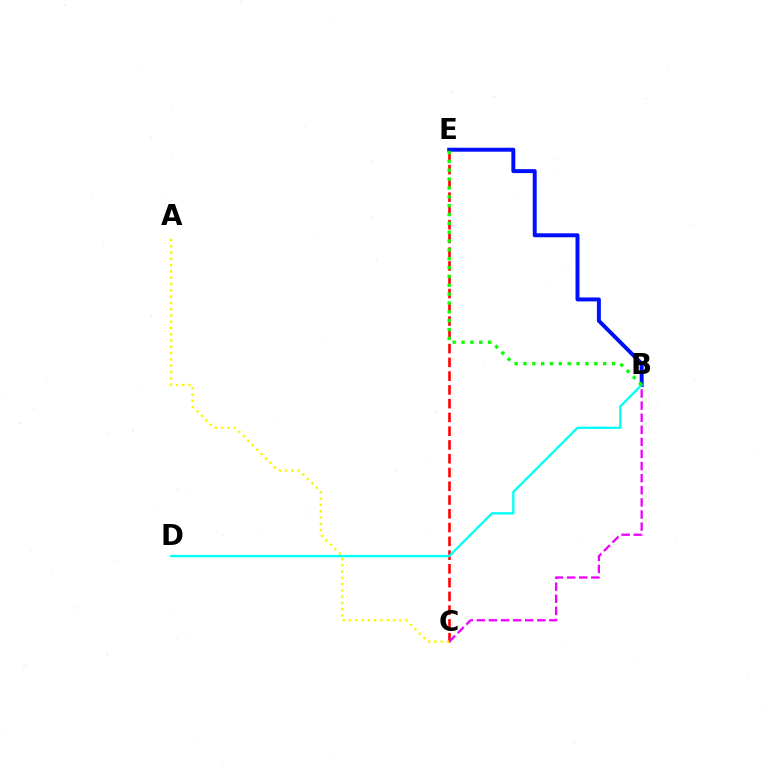{('C', 'E'): [{'color': '#ff0000', 'line_style': 'dashed', 'thickness': 1.87}], ('B', 'E'): [{'color': '#0010ff', 'line_style': 'solid', 'thickness': 2.85}, {'color': '#08ff00', 'line_style': 'dotted', 'thickness': 2.4}], ('B', 'D'): [{'color': '#00fff6', 'line_style': 'solid', 'thickness': 1.67}], ('B', 'C'): [{'color': '#ee00ff', 'line_style': 'dashed', 'thickness': 1.64}], ('A', 'C'): [{'color': '#fcf500', 'line_style': 'dotted', 'thickness': 1.71}]}